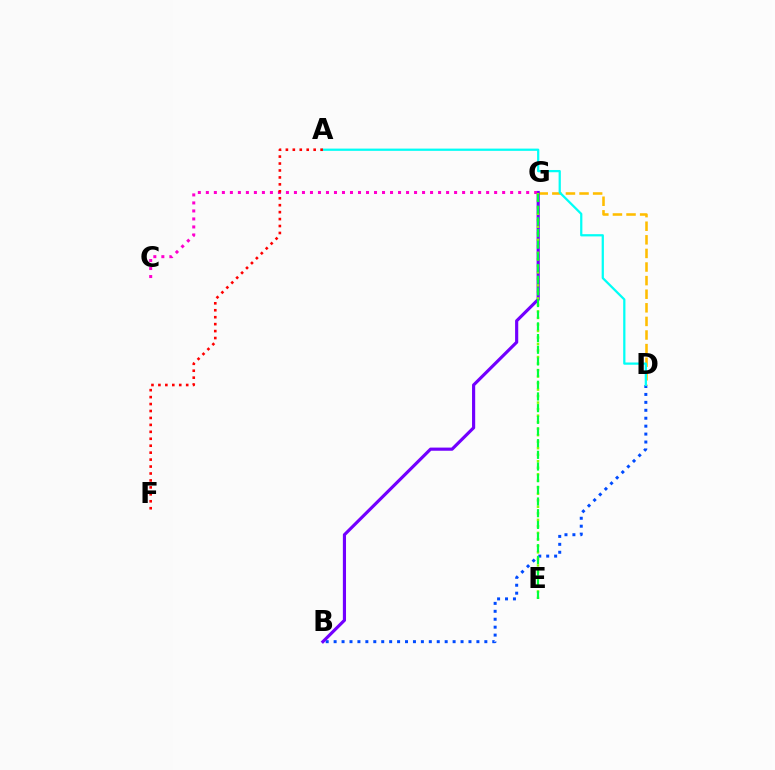{('B', 'D'): [{'color': '#004bff', 'line_style': 'dotted', 'thickness': 2.16}], ('D', 'G'): [{'color': '#ffbd00', 'line_style': 'dashed', 'thickness': 1.85}], ('A', 'D'): [{'color': '#00fff6', 'line_style': 'solid', 'thickness': 1.62}], ('B', 'G'): [{'color': '#7200ff', 'line_style': 'solid', 'thickness': 2.27}], ('C', 'G'): [{'color': '#ff00cf', 'line_style': 'dotted', 'thickness': 2.18}], ('E', 'G'): [{'color': '#84ff00', 'line_style': 'dotted', 'thickness': 1.77}, {'color': '#00ff39', 'line_style': 'dashed', 'thickness': 1.59}], ('A', 'F'): [{'color': '#ff0000', 'line_style': 'dotted', 'thickness': 1.89}]}